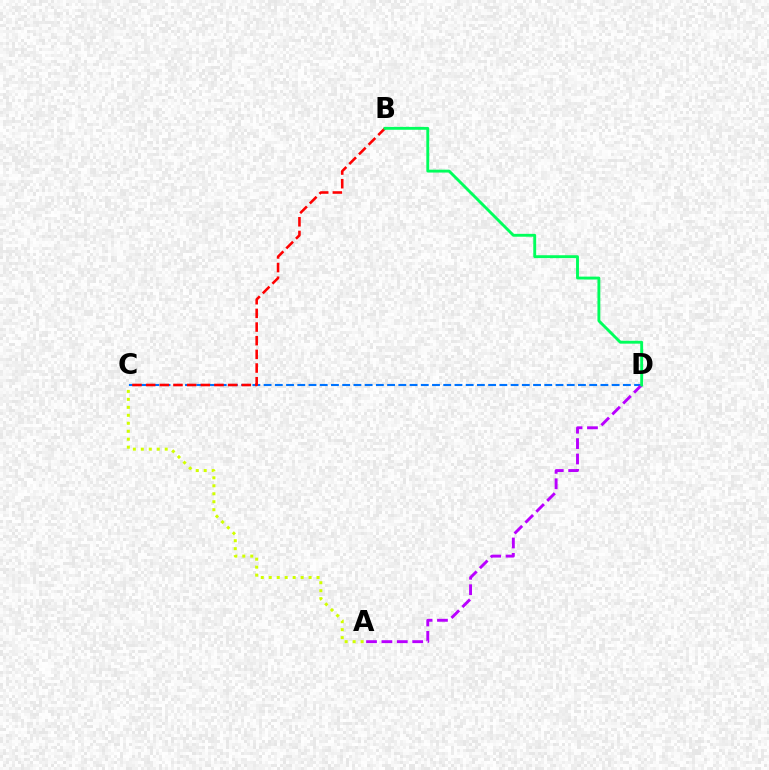{('C', 'D'): [{'color': '#0074ff', 'line_style': 'dashed', 'thickness': 1.53}], ('B', 'C'): [{'color': '#ff0000', 'line_style': 'dashed', 'thickness': 1.86}], ('A', 'C'): [{'color': '#d1ff00', 'line_style': 'dotted', 'thickness': 2.17}], ('A', 'D'): [{'color': '#b900ff', 'line_style': 'dashed', 'thickness': 2.09}], ('B', 'D'): [{'color': '#00ff5c', 'line_style': 'solid', 'thickness': 2.07}]}